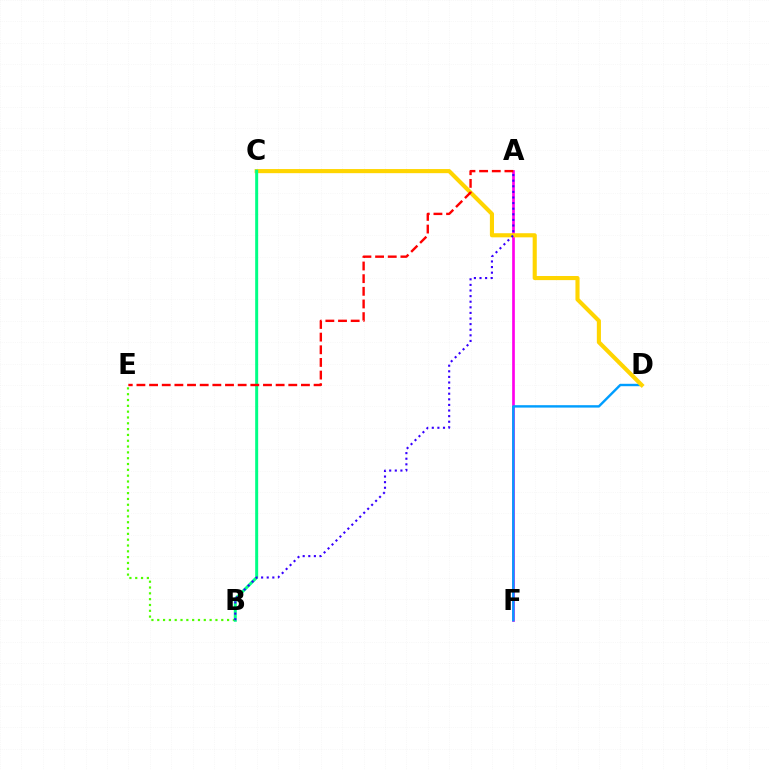{('B', 'E'): [{'color': '#4fff00', 'line_style': 'dotted', 'thickness': 1.58}], ('A', 'F'): [{'color': '#ff00ed', 'line_style': 'solid', 'thickness': 1.94}], ('D', 'F'): [{'color': '#009eff', 'line_style': 'solid', 'thickness': 1.73}], ('C', 'D'): [{'color': '#ffd500', 'line_style': 'solid', 'thickness': 2.96}], ('B', 'C'): [{'color': '#00ff86', 'line_style': 'solid', 'thickness': 2.15}], ('A', 'E'): [{'color': '#ff0000', 'line_style': 'dashed', 'thickness': 1.72}], ('A', 'B'): [{'color': '#3700ff', 'line_style': 'dotted', 'thickness': 1.52}]}